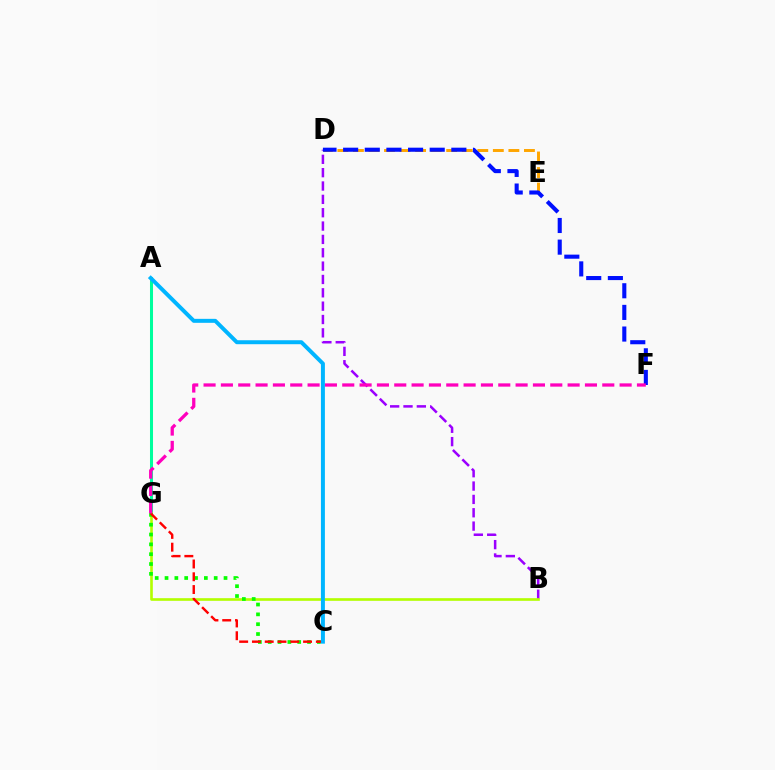{('B', 'D'): [{'color': '#9b00ff', 'line_style': 'dashed', 'thickness': 1.81}], ('A', 'G'): [{'color': '#00ff9d', 'line_style': 'solid', 'thickness': 2.18}], ('B', 'G'): [{'color': '#b3ff00', 'line_style': 'solid', 'thickness': 1.9}], ('C', 'G'): [{'color': '#08ff00', 'line_style': 'dotted', 'thickness': 2.67}, {'color': '#ff0000', 'line_style': 'dashed', 'thickness': 1.74}], ('D', 'E'): [{'color': '#ffa500', 'line_style': 'dashed', 'thickness': 2.11}], ('D', 'F'): [{'color': '#0010ff', 'line_style': 'dashed', 'thickness': 2.94}], ('F', 'G'): [{'color': '#ff00bd', 'line_style': 'dashed', 'thickness': 2.36}], ('A', 'C'): [{'color': '#00b5ff', 'line_style': 'solid', 'thickness': 2.86}]}